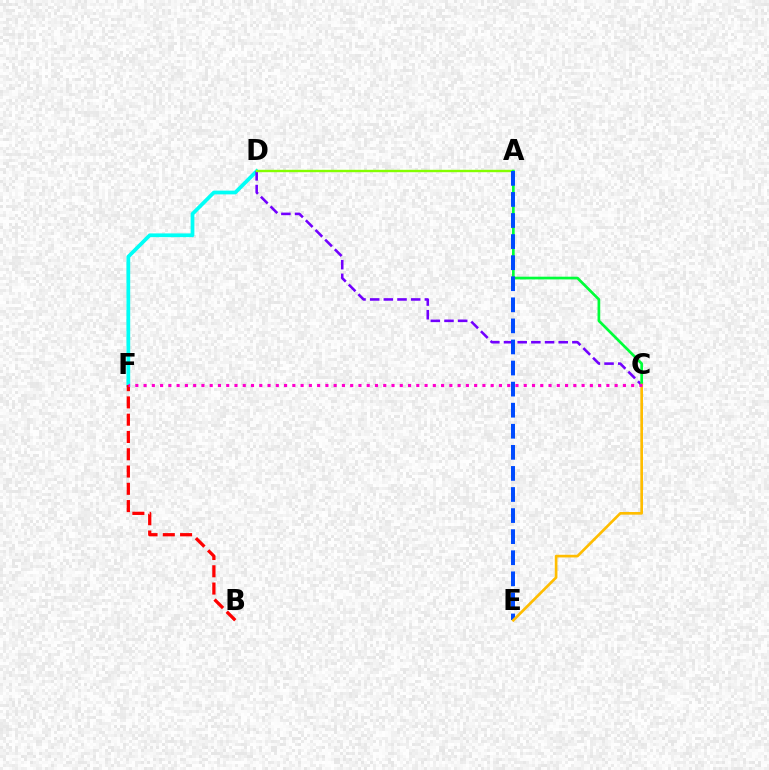{('D', 'F'): [{'color': '#00fff6', 'line_style': 'solid', 'thickness': 2.7}], ('C', 'D'): [{'color': '#7200ff', 'line_style': 'dashed', 'thickness': 1.86}], ('A', 'D'): [{'color': '#84ff00', 'line_style': 'solid', 'thickness': 1.73}], ('B', 'F'): [{'color': '#ff0000', 'line_style': 'dashed', 'thickness': 2.35}], ('A', 'C'): [{'color': '#00ff39', 'line_style': 'solid', 'thickness': 1.94}], ('A', 'E'): [{'color': '#004bff', 'line_style': 'dashed', 'thickness': 2.86}], ('C', 'E'): [{'color': '#ffbd00', 'line_style': 'solid', 'thickness': 1.91}], ('C', 'F'): [{'color': '#ff00cf', 'line_style': 'dotted', 'thickness': 2.25}]}